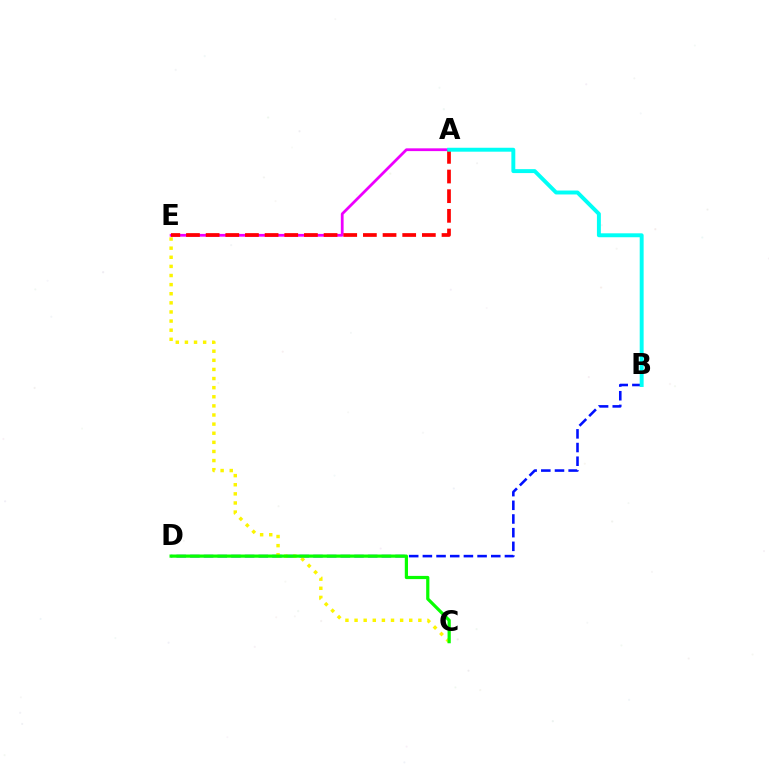{('B', 'D'): [{'color': '#0010ff', 'line_style': 'dashed', 'thickness': 1.86}], ('A', 'E'): [{'color': '#ee00ff', 'line_style': 'solid', 'thickness': 1.99}, {'color': '#ff0000', 'line_style': 'dashed', 'thickness': 2.67}], ('C', 'E'): [{'color': '#fcf500', 'line_style': 'dotted', 'thickness': 2.48}], ('C', 'D'): [{'color': '#08ff00', 'line_style': 'solid', 'thickness': 2.3}], ('A', 'B'): [{'color': '#00fff6', 'line_style': 'solid', 'thickness': 2.83}]}